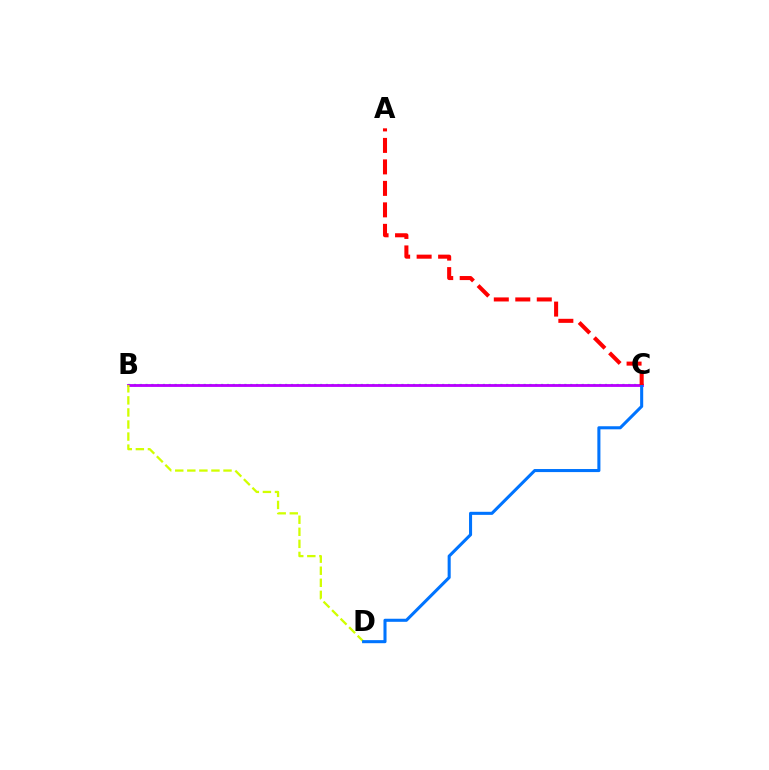{('B', 'C'): [{'color': '#00ff5c', 'line_style': 'dotted', 'thickness': 1.58}, {'color': '#b900ff', 'line_style': 'solid', 'thickness': 2.04}], ('B', 'D'): [{'color': '#d1ff00', 'line_style': 'dashed', 'thickness': 1.64}], ('C', 'D'): [{'color': '#0074ff', 'line_style': 'solid', 'thickness': 2.21}], ('A', 'C'): [{'color': '#ff0000', 'line_style': 'dashed', 'thickness': 2.92}]}